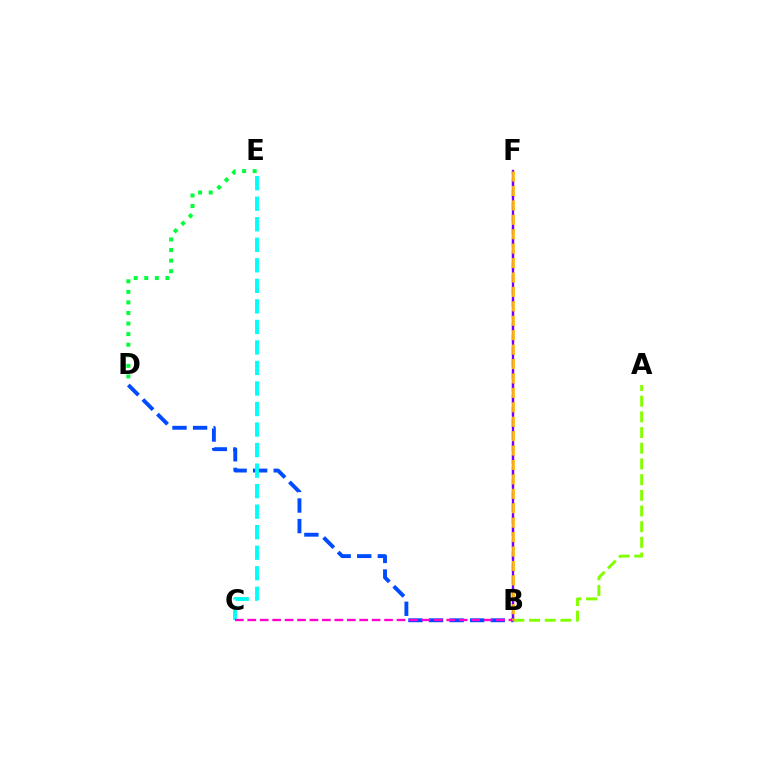{('B', 'F'): [{'color': '#ff0000', 'line_style': 'dashed', 'thickness': 1.64}, {'color': '#7200ff', 'line_style': 'solid', 'thickness': 1.65}, {'color': '#ffbd00', 'line_style': 'dashed', 'thickness': 1.96}], ('A', 'B'): [{'color': '#84ff00', 'line_style': 'dashed', 'thickness': 2.13}], ('B', 'D'): [{'color': '#004bff', 'line_style': 'dashed', 'thickness': 2.79}], ('C', 'E'): [{'color': '#00fff6', 'line_style': 'dashed', 'thickness': 2.79}], ('B', 'C'): [{'color': '#ff00cf', 'line_style': 'dashed', 'thickness': 1.69}], ('D', 'E'): [{'color': '#00ff39', 'line_style': 'dotted', 'thickness': 2.87}]}